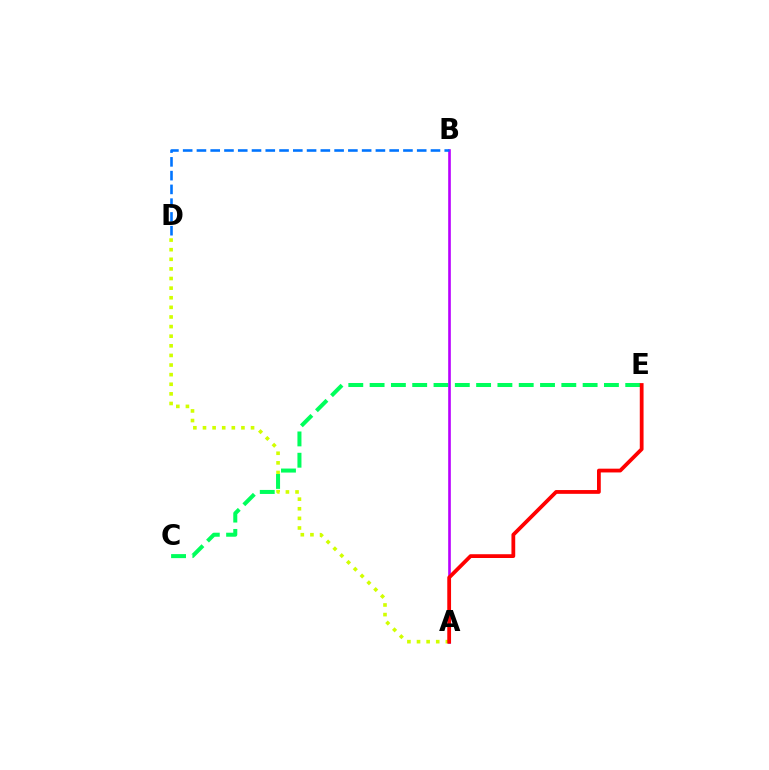{('A', 'D'): [{'color': '#d1ff00', 'line_style': 'dotted', 'thickness': 2.61}], ('C', 'E'): [{'color': '#00ff5c', 'line_style': 'dashed', 'thickness': 2.89}], ('A', 'B'): [{'color': '#b900ff', 'line_style': 'solid', 'thickness': 1.89}], ('A', 'E'): [{'color': '#ff0000', 'line_style': 'solid', 'thickness': 2.72}], ('B', 'D'): [{'color': '#0074ff', 'line_style': 'dashed', 'thickness': 1.87}]}